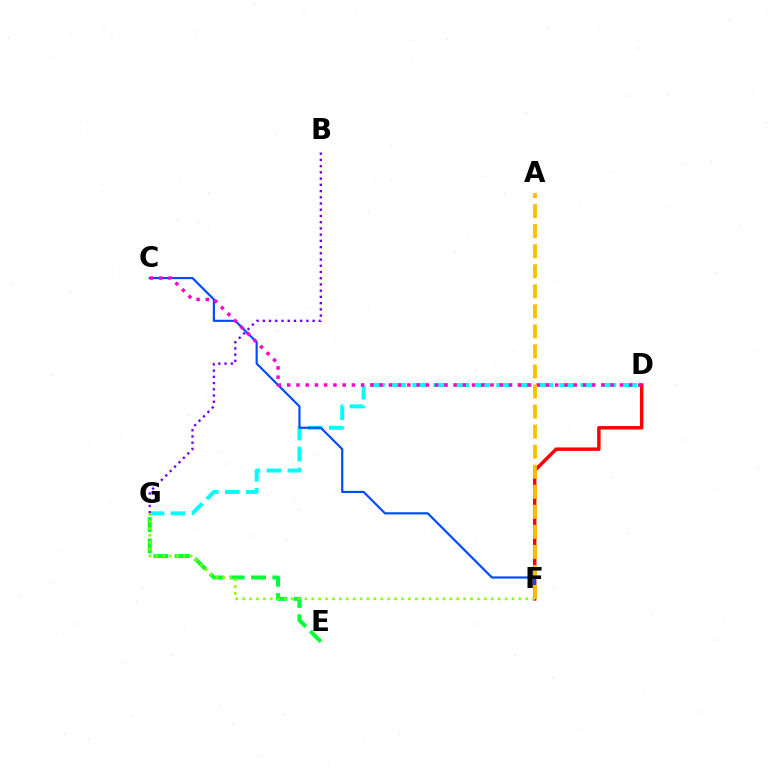{('D', 'F'): [{'color': '#ff0000', 'line_style': 'solid', 'thickness': 2.49}], ('D', 'G'): [{'color': '#00fff6', 'line_style': 'dashed', 'thickness': 2.86}], ('E', 'G'): [{'color': '#00ff39', 'line_style': 'dashed', 'thickness': 2.89}], ('C', 'F'): [{'color': '#004bff', 'line_style': 'solid', 'thickness': 1.56}], ('C', 'D'): [{'color': '#ff00cf', 'line_style': 'dotted', 'thickness': 2.51}], ('B', 'G'): [{'color': '#7200ff', 'line_style': 'dotted', 'thickness': 1.69}], ('F', 'G'): [{'color': '#84ff00', 'line_style': 'dotted', 'thickness': 1.88}], ('A', 'F'): [{'color': '#ffbd00', 'line_style': 'dashed', 'thickness': 2.72}]}